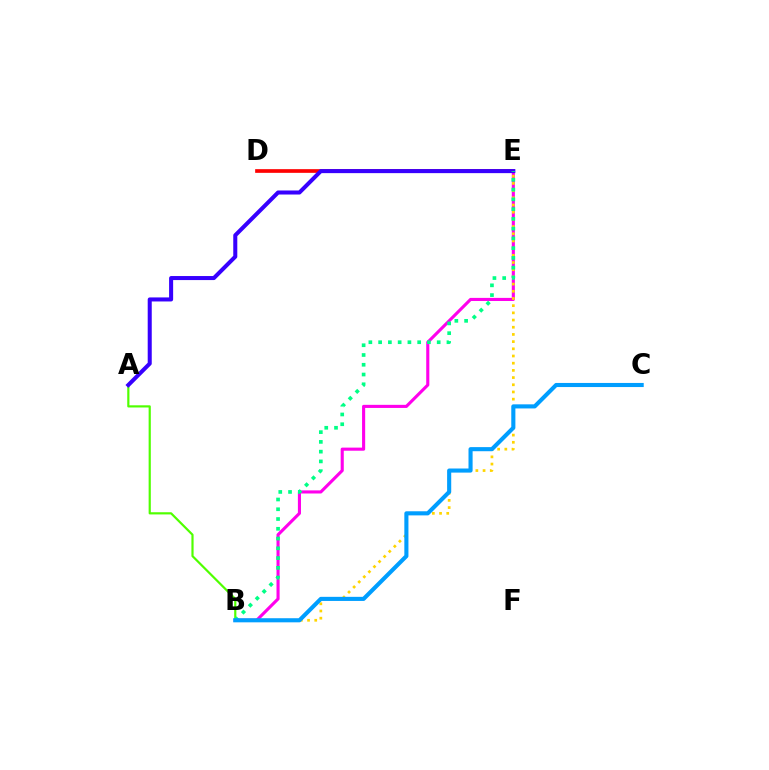{('D', 'E'): [{'color': '#ff0000', 'line_style': 'solid', 'thickness': 2.65}], ('B', 'E'): [{'color': '#ff00ed', 'line_style': 'solid', 'thickness': 2.24}, {'color': '#ffd500', 'line_style': 'dotted', 'thickness': 1.95}, {'color': '#00ff86', 'line_style': 'dotted', 'thickness': 2.65}], ('A', 'B'): [{'color': '#4fff00', 'line_style': 'solid', 'thickness': 1.57}], ('A', 'E'): [{'color': '#3700ff', 'line_style': 'solid', 'thickness': 2.91}], ('B', 'C'): [{'color': '#009eff', 'line_style': 'solid', 'thickness': 2.95}]}